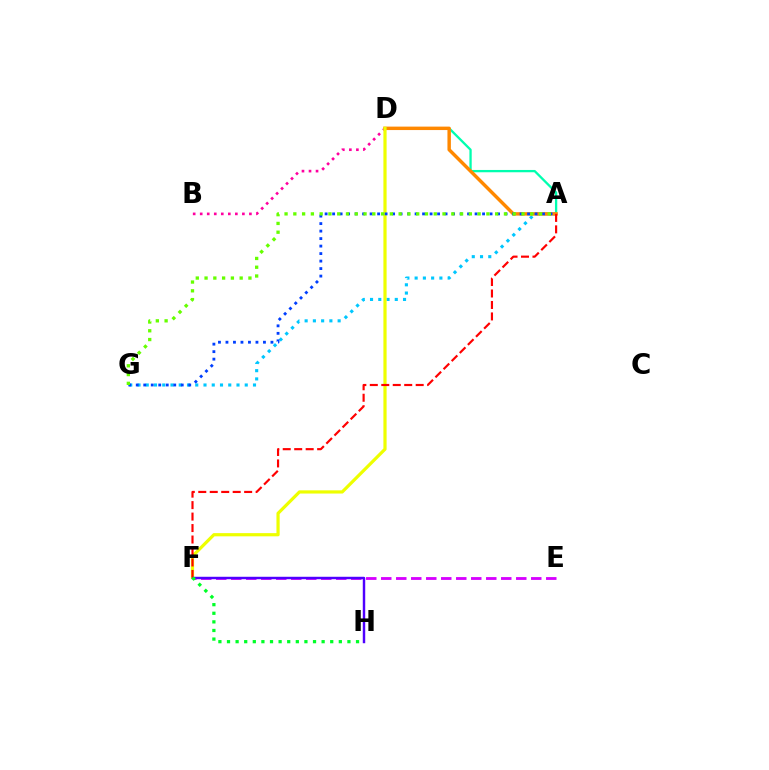{('A', 'G'): [{'color': '#00c7ff', 'line_style': 'dotted', 'thickness': 2.24}, {'color': '#003fff', 'line_style': 'dotted', 'thickness': 2.04}, {'color': '#66ff00', 'line_style': 'dotted', 'thickness': 2.38}], ('A', 'D'): [{'color': '#00ffaf', 'line_style': 'solid', 'thickness': 1.66}, {'color': '#ff8800', 'line_style': 'solid', 'thickness': 2.48}], ('B', 'D'): [{'color': '#ff00a0', 'line_style': 'dotted', 'thickness': 1.91}], ('E', 'F'): [{'color': '#d600ff', 'line_style': 'dashed', 'thickness': 2.04}], ('D', 'F'): [{'color': '#eeff00', 'line_style': 'solid', 'thickness': 2.31}], ('F', 'H'): [{'color': '#4f00ff', 'line_style': 'solid', 'thickness': 1.76}, {'color': '#00ff27', 'line_style': 'dotted', 'thickness': 2.34}], ('A', 'F'): [{'color': '#ff0000', 'line_style': 'dashed', 'thickness': 1.56}]}